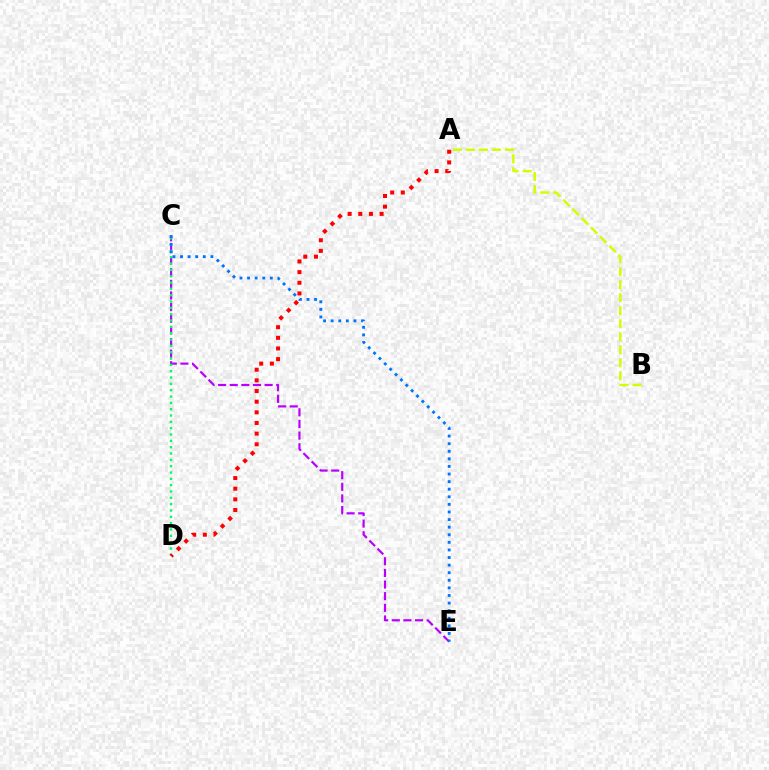{('C', 'E'): [{'color': '#b900ff', 'line_style': 'dashed', 'thickness': 1.58}, {'color': '#0074ff', 'line_style': 'dotted', 'thickness': 2.06}], ('C', 'D'): [{'color': '#00ff5c', 'line_style': 'dotted', 'thickness': 1.72}], ('A', 'D'): [{'color': '#ff0000', 'line_style': 'dotted', 'thickness': 2.89}], ('A', 'B'): [{'color': '#d1ff00', 'line_style': 'dashed', 'thickness': 1.77}]}